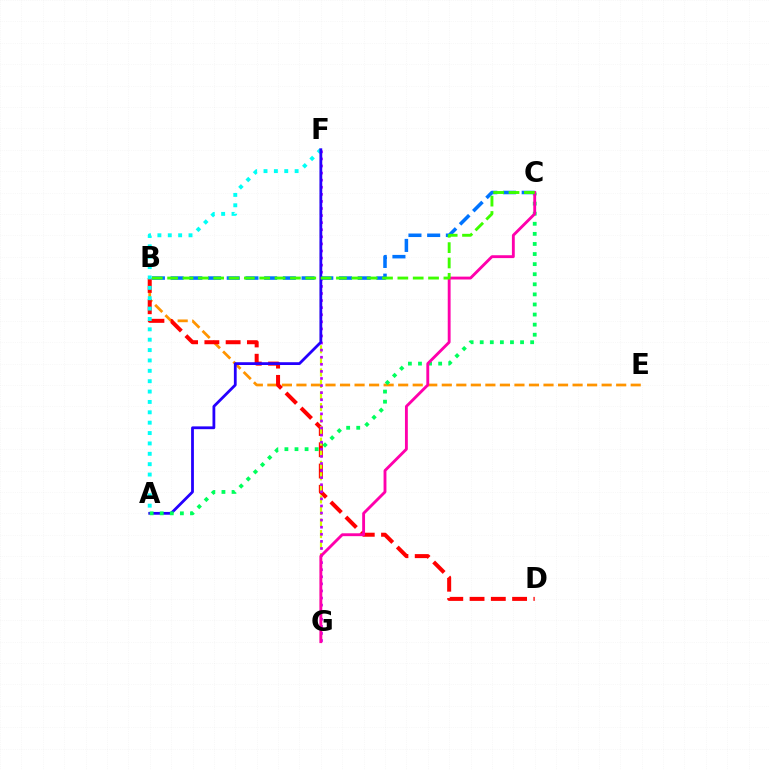{('B', 'E'): [{'color': '#ff9400', 'line_style': 'dashed', 'thickness': 1.97}], ('B', 'D'): [{'color': '#ff0000', 'line_style': 'dashed', 'thickness': 2.89}], ('F', 'G'): [{'color': '#d1ff00', 'line_style': 'dashed', 'thickness': 1.57}, {'color': '#b900ff', 'line_style': 'dotted', 'thickness': 1.92}], ('B', 'C'): [{'color': '#0074ff', 'line_style': 'dashed', 'thickness': 2.54}, {'color': '#3dff00', 'line_style': 'dashed', 'thickness': 2.09}], ('A', 'F'): [{'color': '#00fff6', 'line_style': 'dotted', 'thickness': 2.82}, {'color': '#2500ff', 'line_style': 'solid', 'thickness': 2.01}], ('A', 'C'): [{'color': '#00ff5c', 'line_style': 'dotted', 'thickness': 2.74}], ('C', 'G'): [{'color': '#ff00ac', 'line_style': 'solid', 'thickness': 2.06}]}